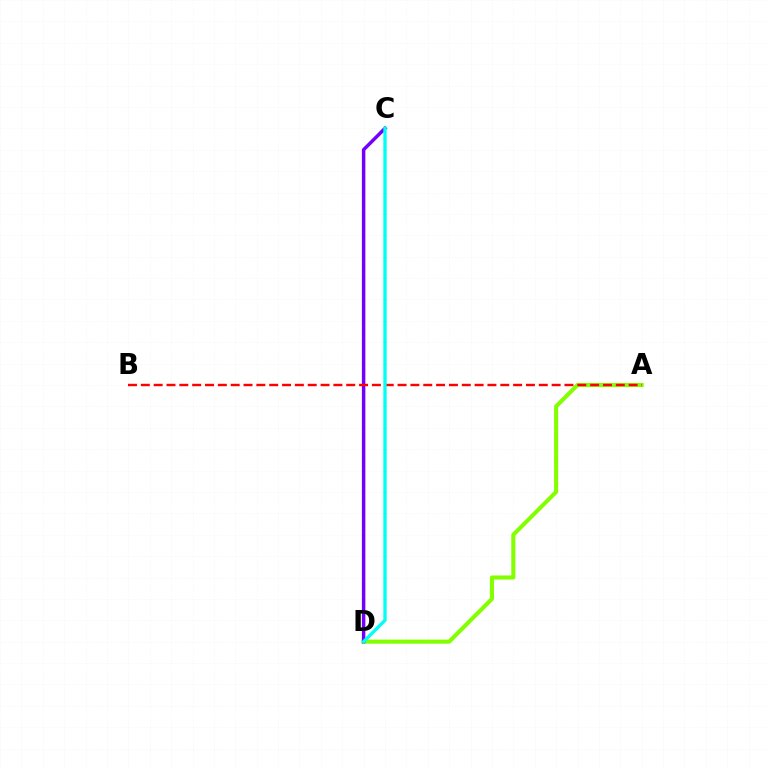{('A', 'D'): [{'color': '#84ff00', 'line_style': 'solid', 'thickness': 2.94}], ('C', 'D'): [{'color': '#7200ff', 'line_style': 'solid', 'thickness': 2.49}, {'color': '#00fff6', 'line_style': 'solid', 'thickness': 2.41}], ('A', 'B'): [{'color': '#ff0000', 'line_style': 'dashed', 'thickness': 1.74}]}